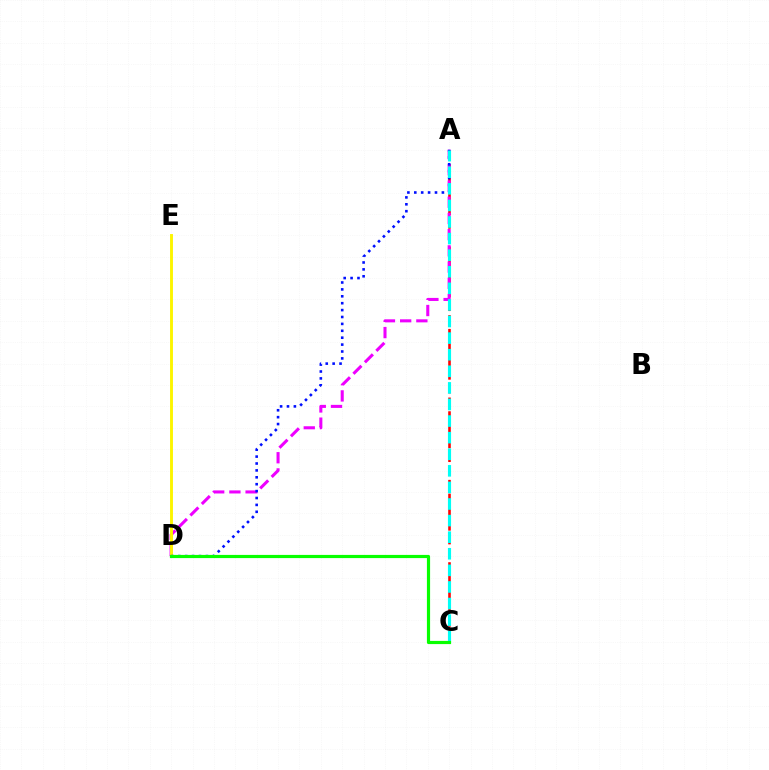{('A', 'C'): [{'color': '#ff0000', 'line_style': 'dashed', 'thickness': 1.86}, {'color': '#00fff6', 'line_style': 'dashed', 'thickness': 2.25}], ('A', 'D'): [{'color': '#ee00ff', 'line_style': 'dashed', 'thickness': 2.2}, {'color': '#0010ff', 'line_style': 'dotted', 'thickness': 1.87}], ('D', 'E'): [{'color': '#fcf500', 'line_style': 'solid', 'thickness': 2.08}], ('C', 'D'): [{'color': '#08ff00', 'line_style': 'solid', 'thickness': 2.29}]}